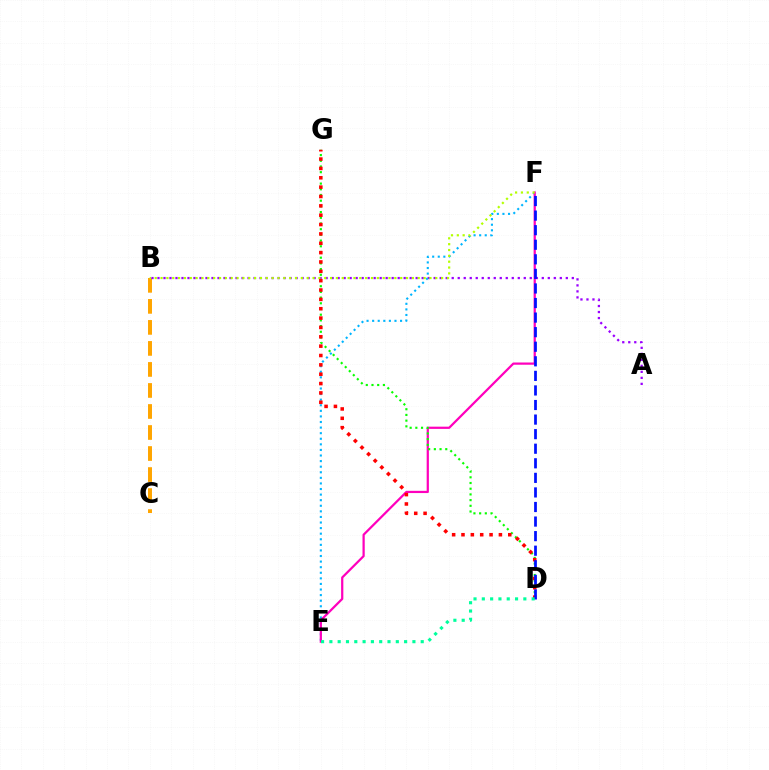{('B', 'C'): [{'color': '#ffa500', 'line_style': 'dashed', 'thickness': 2.86}], ('A', 'B'): [{'color': '#9b00ff', 'line_style': 'dotted', 'thickness': 1.63}], ('E', 'F'): [{'color': '#00b5ff', 'line_style': 'dotted', 'thickness': 1.52}, {'color': '#ff00bd', 'line_style': 'solid', 'thickness': 1.61}], ('D', 'G'): [{'color': '#08ff00', 'line_style': 'dotted', 'thickness': 1.55}, {'color': '#ff0000', 'line_style': 'dotted', 'thickness': 2.54}], ('B', 'F'): [{'color': '#b3ff00', 'line_style': 'dotted', 'thickness': 1.59}], ('D', 'F'): [{'color': '#0010ff', 'line_style': 'dashed', 'thickness': 1.98}], ('D', 'E'): [{'color': '#00ff9d', 'line_style': 'dotted', 'thickness': 2.26}]}